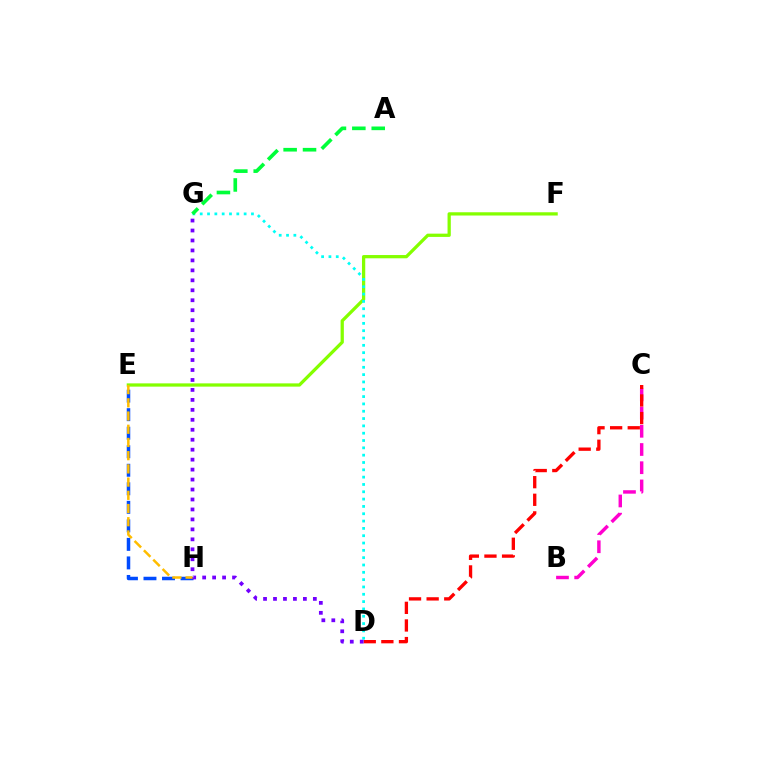{('B', 'C'): [{'color': '#ff00cf', 'line_style': 'dashed', 'thickness': 2.47}], ('E', 'F'): [{'color': '#84ff00', 'line_style': 'solid', 'thickness': 2.35}], ('E', 'H'): [{'color': '#004bff', 'line_style': 'dashed', 'thickness': 2.52}, {'color': '#ffbd00', 'line_style': 'dashed', 'thickness': 1.79}], ('C', 'D'): [{'color': '#ff0000', 'line_style': 'dashed', 'thickness': 2.39}], ('D', 'G'): [{'color': '#00fff6', 'line_style': 'dotted', 'thickness': 1.99}, {'color': '#7200ff', 'line_style': 'dotted', 'thickness': 2.71}], ('A', 'G'): [{'color': '#00ff39', 'line_style': 'dashed', 'thickness': 2.63}]}